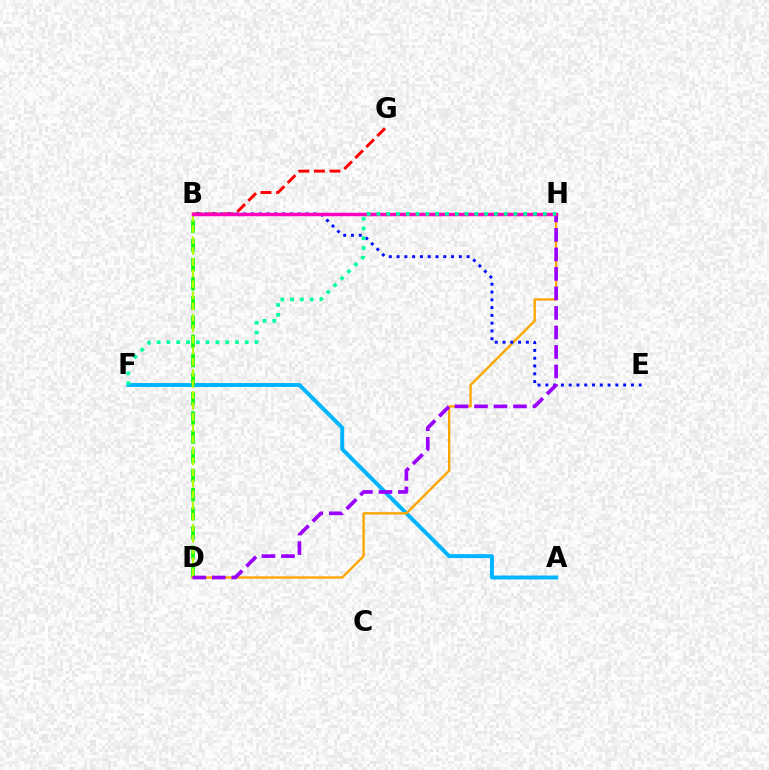{('A', 'F'): [{'color': '#00b5ff', 'line_style': 'solid', 'thickness': 2.81}], ('B', 'G'): [{'color': '#ff0000', 'line_style': 'dashed', 'thickness': 2.12}], ('B', 'D'): [{'color': '#08ff00', 'line_style': 'dashed', 'thickness': 2.6}, {'color': '#b3ff00', 'line_style': 'dashed', 'thickness': 1.5}], ('D', 'H'): [{'color': '#ffa500', 'line_style': 'solid', 'thickness': 1.69}, {'color': '#9b00ff', 'line_style': 'dashed', 'thickness': 2.65}], ('B', 'E'): [{'color': '#0010ff', 'line_style': 'dotted', 'thickness': 2.11}], ('B', 'H'): [{'color': '#ff00bd', 'line_style': 'solid', 'thickness': 2.48}], ('F', 'H'): [{'color': '#00ff9d', 'line_style': 'dotted', 'thickness': 2.66}]}